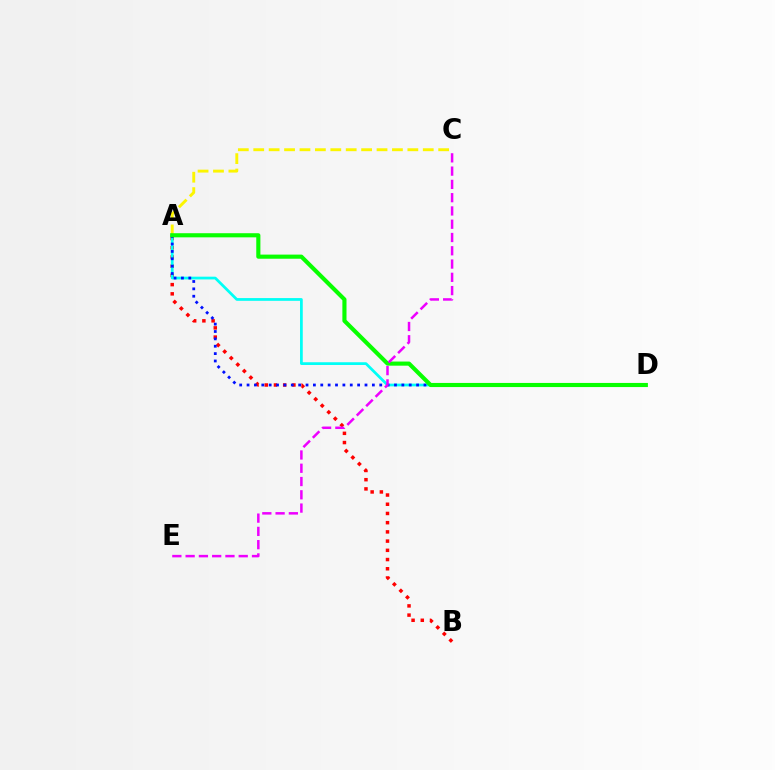{('A', 'C'): [{'color': '#fcf500', 'line_style': 'dashed', 'thickness': 2.09}], ('A', 'B'): [{'color': '#ff0000', 'line_style': 'dotted', 'thickness': 2.5}], ('A', 'D'): [{'color': '#00fff6', 'line_style': 'solid', 'thickness': 1.97}, {'color': '#0010ff', 'line_style': 'dotted', 'thickness': 2.0}, {'color': '#08ff00', 'line_style': 'solid', 'thickness': 2.97}], ('C', 'E'): [{'color': '#ee00ff', 'line_style': 'dashed', 'thickness': 1.8}]}